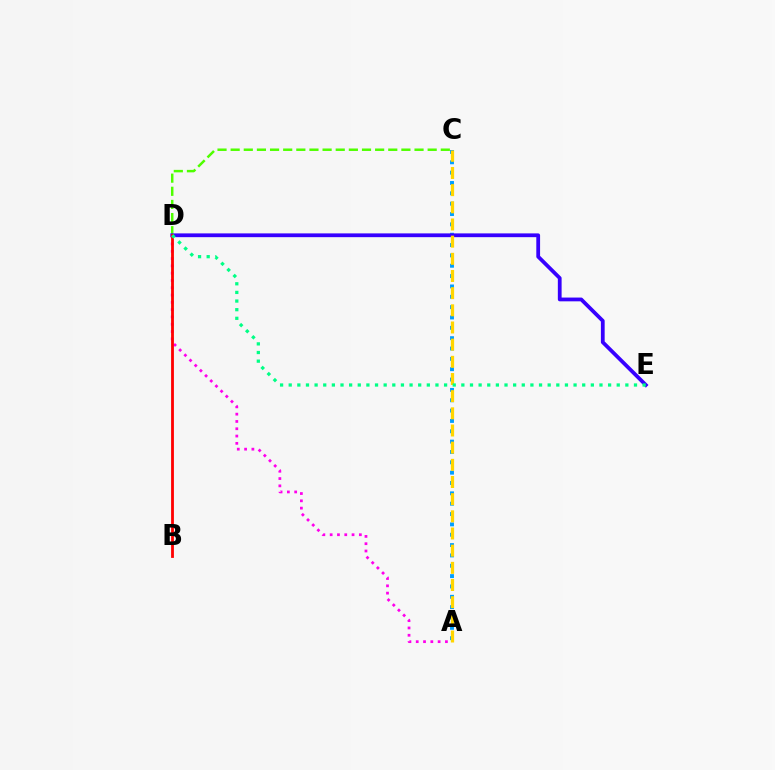{('A', 'C'): [{'color': '#009eff', 'line_style': 'dotted', 'thickness': 2.81}, {'color': '#ffd500', 'line_style': 'dashed', 'thickness': 2.33}], ('C', 'D'): [{'color': '#4fff00', 'line_style': 'dashed', 'thickness': 1.78}], ('D', 'E'): [{'color': '#3700ff', 'line_style': 'solid', 'thickness': 2.72}, {'color': '#00ff86', 'line_style': 'dotted', 'thickness': 2.35}], ('A', 'D'): [{'color': '#ff00ed', 'line_style': 'dotted', 'thickness': 1.98}], ('B', 'D'): [{'color': '#ff0000', 'line_style': 'solid', 'thickness': 2.02}]}